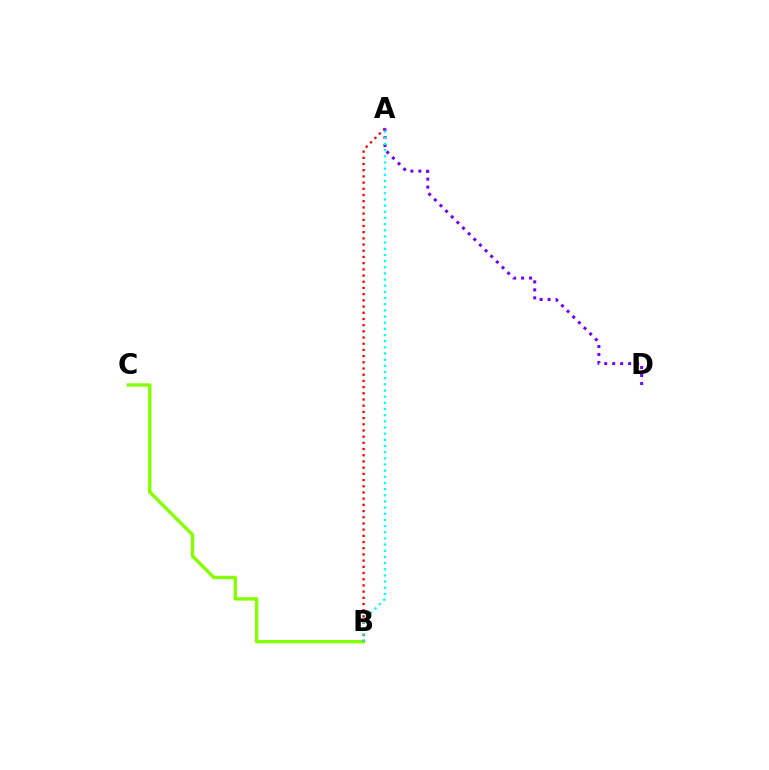{('B', 'C'): [{'color': '#84ff00', 'line_style': 'solid', 'thickness': 2.44}], ('A', 'B'): [{'color': '#ff0000', 'line_style': 'dotted', 'thickness': 1.68}, {'color': '#00fff6', 'line_style': 'dotted', 'thickness': 1.67}], ('A', 'D'): [{'color': '#7200ff', 'line_style': 'dotted', 'thickness': 2.17}]}